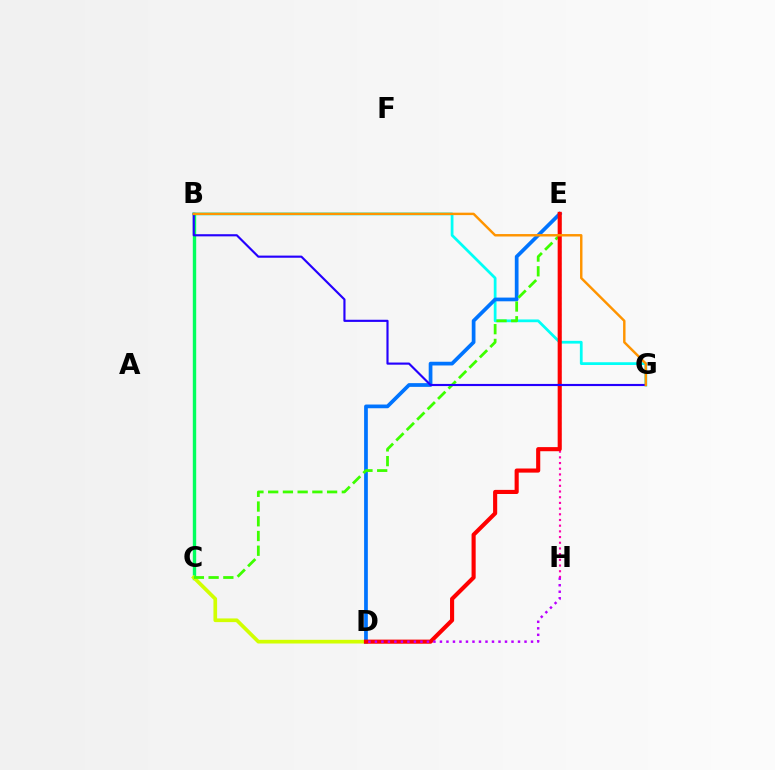{('E', 'H'): [{'color': '#ff00ac', 'line_style': 'dotted', 'thickness': 1.55}], ('B', 'G'): [{'color': '#00fff6', 'line_style': 'solid', 'thickness': 1.98}, {'color': '#2500ff', 'line_style': 'solid', 'thickness': 1.55}, {'color': '#ff9400', 'line_style': 'solid', 'thickness': 1.76}], ('B', 'C'): [{'color': '#00ff5c', 'line_style': 'solid', 'thickness': 2.43}], ('C', 'D'): [{'color': '#d1ff00', 'line_style': 'solid', 'thickness': 2.65}], ('D', 'E'): [{'color': '#0074ff', 'line_style': 'solid', 'thickness': 2.68}, {'color': '#ff0000', 'line_style': 'solid', 'thickness': 2.96}], ('C', 'E'): [{'color': '#3dff00', 'line_style': 'dashed', 'thickness': 2.0}], ('D', 'H'): [{'color': '#b900ff', 'line_style': 'dotted', 'thickness': 1.77}]}